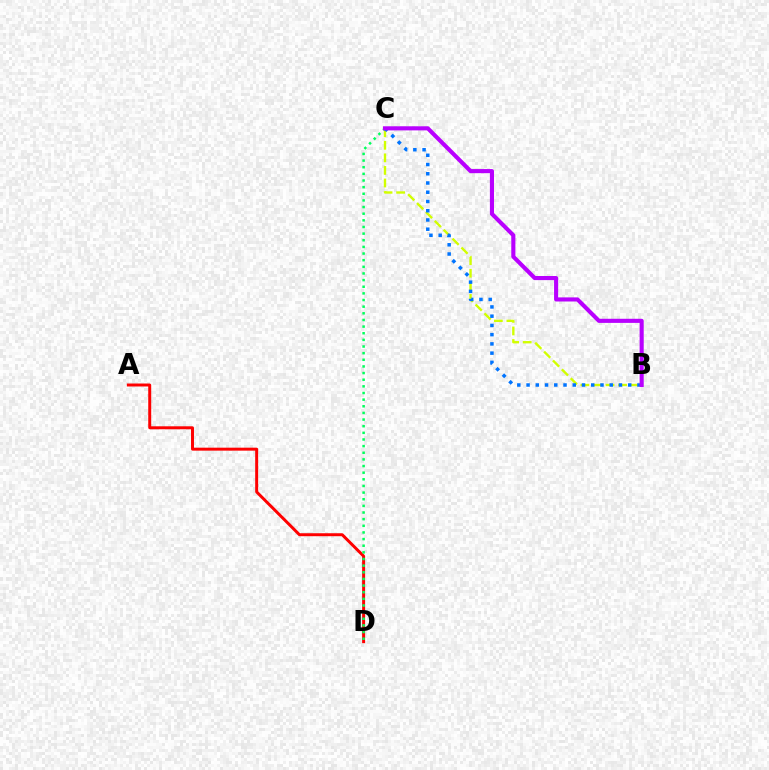{('B', 'C'): [{'color': '#d1ff00', 'line_style': 'dashed', 'thickness': 1.71}, {'color': '#0074ff', 'line_style': 'dotted', 'thickness': 2.51}, {'color': '#b900ff', 'line_style': 'solid', 'thickness': 2.95}], ('A', 'D'): [{'color': '#ff0000', 'line_style': 'solid', 'thickness': 2.14}], ('C', 'D'): [{'color': '#00ff5c', 'line_style': 'dotted', 'thickness': 1.8}]}